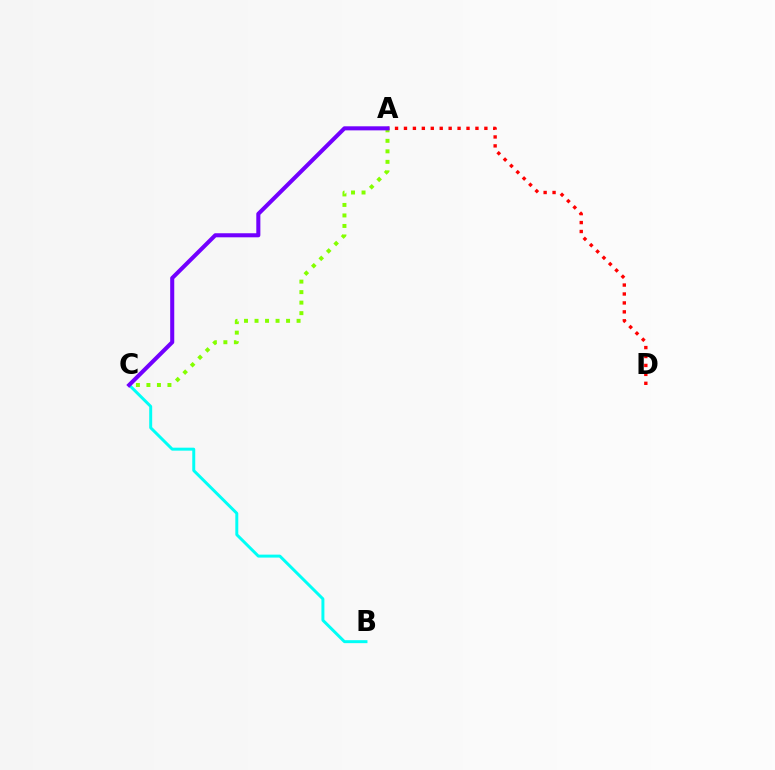{('A', 'C'): [{'color': '#84ff00', 'line_style': 'dotted', 'thickness': 2.86}, {'color': '#7200ff', 'line_style': 'solid', 'thickness': 2.92}], ('A', 'D'): [{'color': '#ff0000', 'line_style': 'dotted', 'thickness': 2.43}], ('B', 'C'): [{'color': '#00fff6', 'line_style': 'solid', 'thickness': 2.13}]}